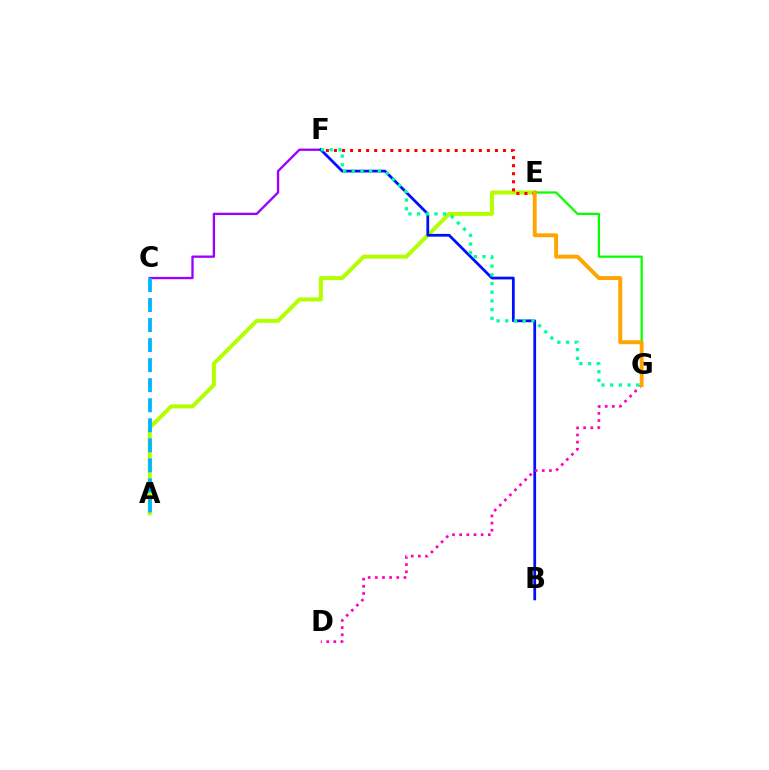{('A', 'E'): [{'color': '#b3ff00', 'line_style': 'solid', 'thickness': 2.88}], ('C', 'F'): [{'color': '#9b00ff', 'line_style': 'solid', 'thickness': 1.67}], ('E', 'F'): [{'color': '#ff0000', 'line_style': 'dotted', 'thickness': 2.19}], ('E', 'G'): [{'color': '#08ff00', 'line_style': 'solid', 'thickness': 1.62}, {'color': '#ffa500', 'line_style': 'solid', 'thickness': 2.81}], ('B', 'F'): [{'color': '#0010ff', 'line_style': 'solid', 'thickness': 1.99}], ('D', 'G'): [{'color': '#ff00bd', 'line_style': 'dotted', 'thickness': 1.95}], ('A', 'C'): [{'color': '#00b5ff', 'line_style': 'dashed', 'thickness': 2.72}], ('F', 'G'): [{'color': '#00ff9d', 'line_style': 'dotted', 'thickness': 2.36}]}